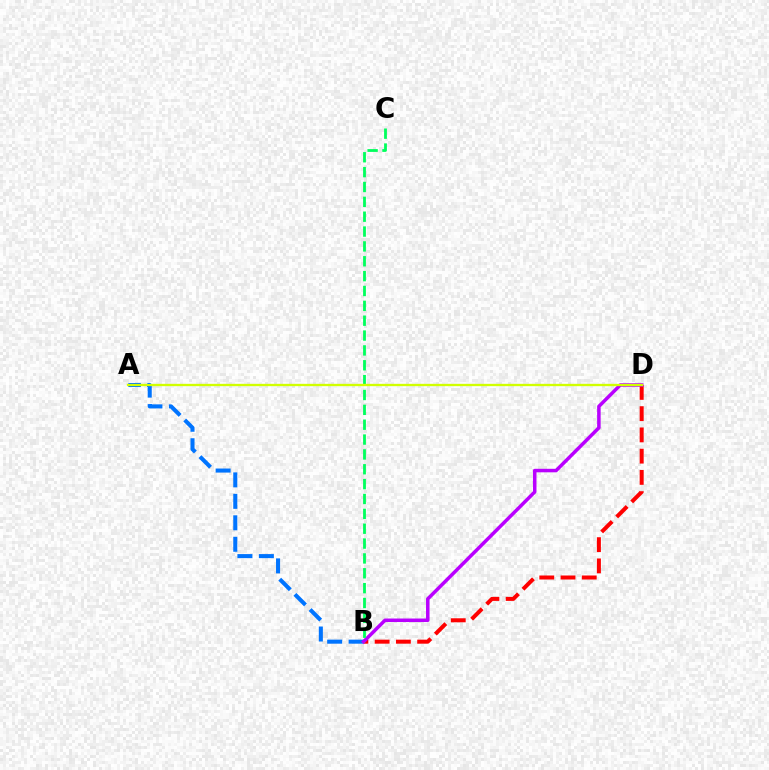{('A', 'B'): [{'color': '#0074ff', 'line_style': 'dashed', 'thickness': 2.92}], ('B', 'D'): [{'color': '#ff0000', 'line_style': 'dashed', 'thickness': 2.89}, {'color': '#b900ff', 'line_style': 'solid', 'thickness': 2.53}], ('B', 'C'): [{'color': '#00ff5c', 'line_style': 'dashed', 'thickness': 2.02}], ('A', 'D'): [{'color': '#d1ff00', 'line_style': 'solid', 'thickness': 1.68}]}